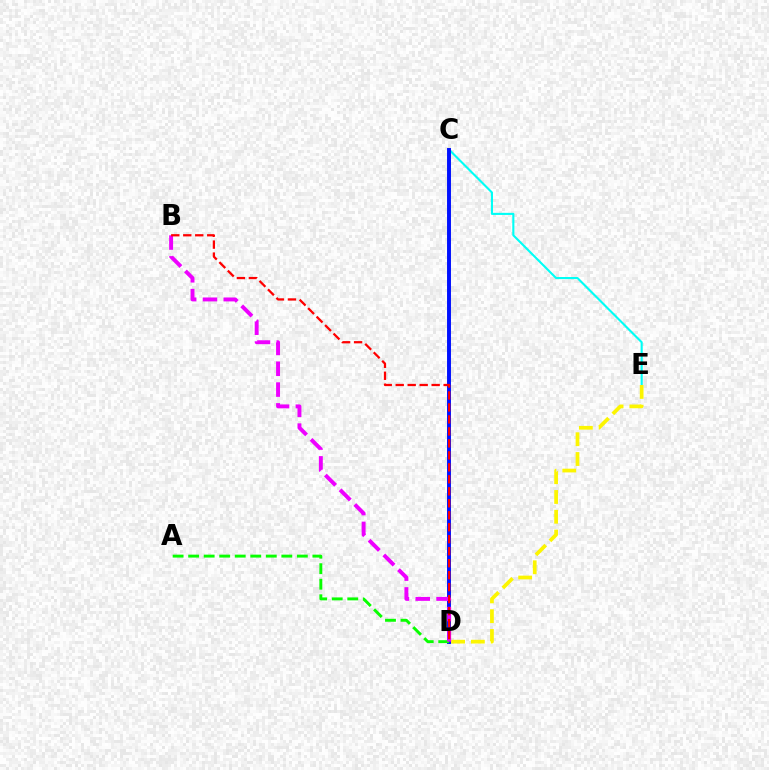{('C', 'E'): [{'color': '#00fff6', 'line_style': 'solid', 'thickness': 1.52}], ('D', 'E'): [{'color': '#fcf500', 'line_style': 'dashed', 'thickness': 2.69}], ('C', 'D'): [{'color': '#0010ff', 'line_style': 'solid', 'thickness': 2.83}], ('A', 'D'): [{'color': '#08ff00', 'line_style': 'dashed', 'thickness': 2.11}], ('B', 'D'): [{'color': '#ee00ff', 'line_style': 'dashed', 'thickness': 2.83}, {'color': '#ff0000', 'line_style': 'dashed', 'thickness': 1.63}]}